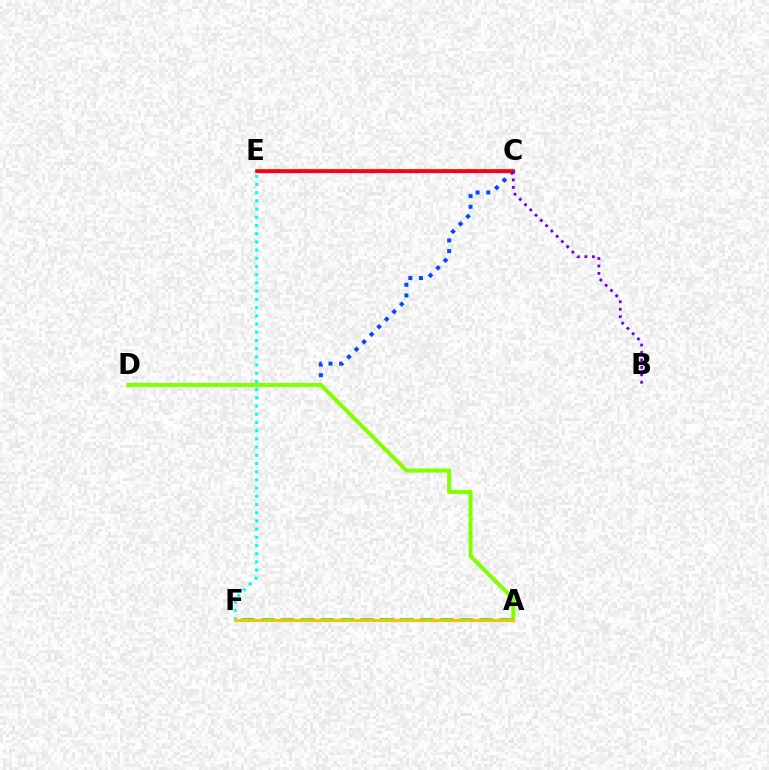{('C', 'D'): [{'color': '#004bff', 'line_style': 'dotted', 'thickness': 2.89}], ('C', 'E'): [{'color': '#ff00cf', 'line_style': 'solid', 'thickness': 2.38}, {'color': '#ff0000', 'line_style': 'solid', 'thickness': 2.59}], ('A', 'D'): [{'color': '#84ff00', 'line_style': 'solid', 'thickness': 2.91}], ('B', 'C'): [{'color': '#7200ff', 'line_style': 'dotted', 'thickness': 2.02}], ('A', 'F'): [{'color': '#00ff39', 'line_style': 'dashed', 'thickness': 2.7}, {'color': '#ffbd00', 'line_style': 'solid', 'thickness': 2.13}], ('E', 'F'): [{'color': '#00fff6', 'line_style': 'dotted', 'thickness': 2.23}]}